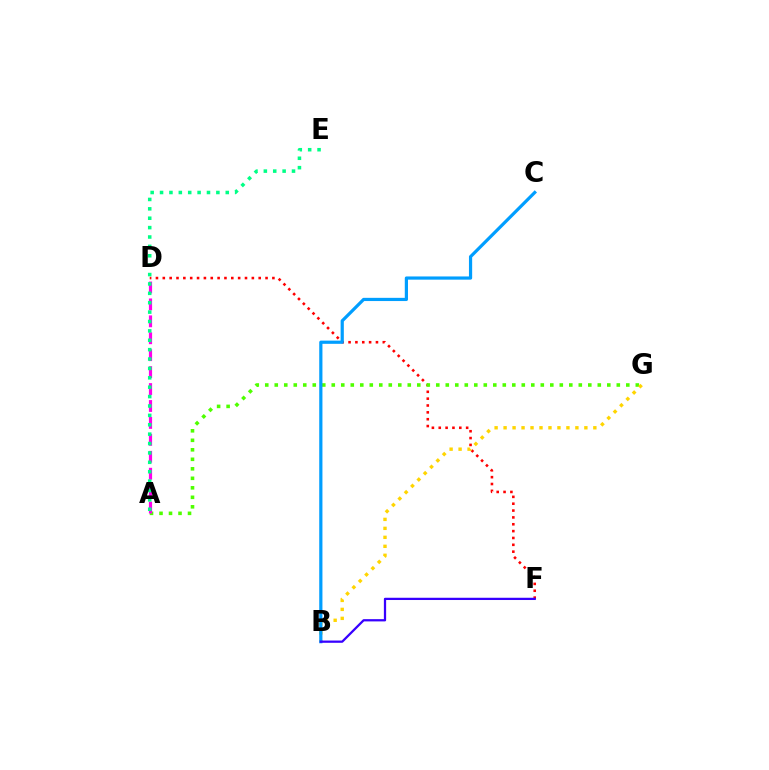{('D', 'F'): [{'color': '#ff0000', 'line_style': 'dotted', 'thickness': 1.86}], ('A', 'G'): [{'color': '#4fff00', 'line_style': 'dotted', 'thickness': 2.58}], ('B', 'G'): [{'color': '#ffd500', 'line_style': 'dotted', 'thickness': 2.44}], ('B', 'C'): [{'color': '#009eff', 'line_style': 'solid', 'thickness': 2.31}], ('B', 'F'): [{'color': '#3700ff', 'line_style': 'solid', 'thickness': 1.63}], ('A', 'D'): [{'color': '#ff00ed', 'line_style': 'dashed', 'thickness': 2.3}], ('A', 'E'): [{'color': '#00ff86', 'line_style': 'dotted', 'thickness': 2.55}]}